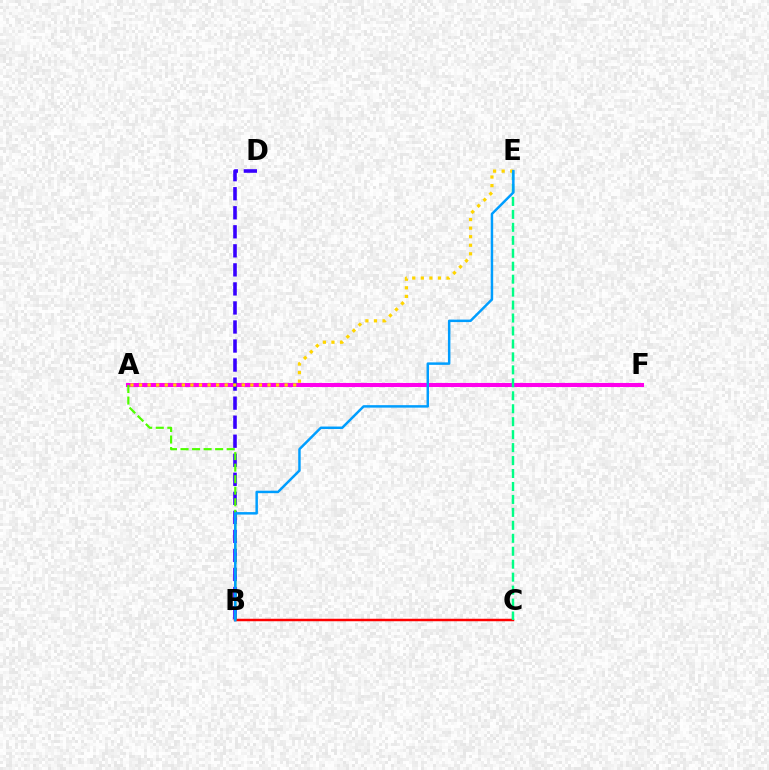{('A', 'F'): [{'color': '#ff00ed', 'line_style': 'solid', 'thickness': 2.92}], ('B', 'C'): [{'color': '#ff0000', 'line_style': 'solid', 'thickness': 1.78}], ('B', 'D'): [{'color': '#3700ff', 'line_style': 'dashed', 'thickness': 2.59}], ('A', 'B'): [{'color': '#4fff00', 'line_style': 'dashed', 'thickness': 1.57}], ('C', 'E'): [{'color': '#00ff86', 'line_style': 'dashed', 'thickness': 1.76}], ('A', 'E'): [{'color': '#ffd500', 'line_style': 'dotted', 'thickness': 2.33}], ('B', 'E'): [{'color': '#009eff', 'line_style': 'solid', 'thickness': 1.79}]}